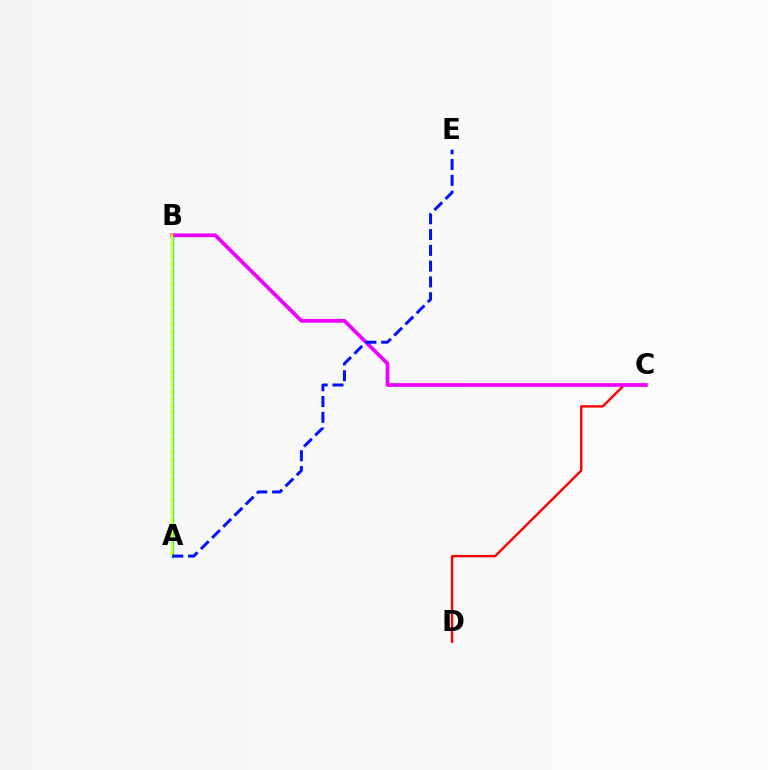{('C', 'D'): [{'color': '#ff0000', 'line_style': 'solid', 'thickness': 1.73}], ('A', 'B'): [{'color': '#00fff6', 'line_style': 'solid', 'thickness': 2.44}, {'color': '#08ff00', 'line_style': 'dotted', 'thickness': 1.83}, {'color': '#fcf500', 'line_style': 'solid', 'thickness': 1.52}], ('B', 'C'): [{'color': '#ee00ff', 'line_style': 'solid', 'thickness': 2.71}], ('A', 'E'): [{'color': '#0010ff', 'line_style': 'dashed', 'thickness': 2.15}]}